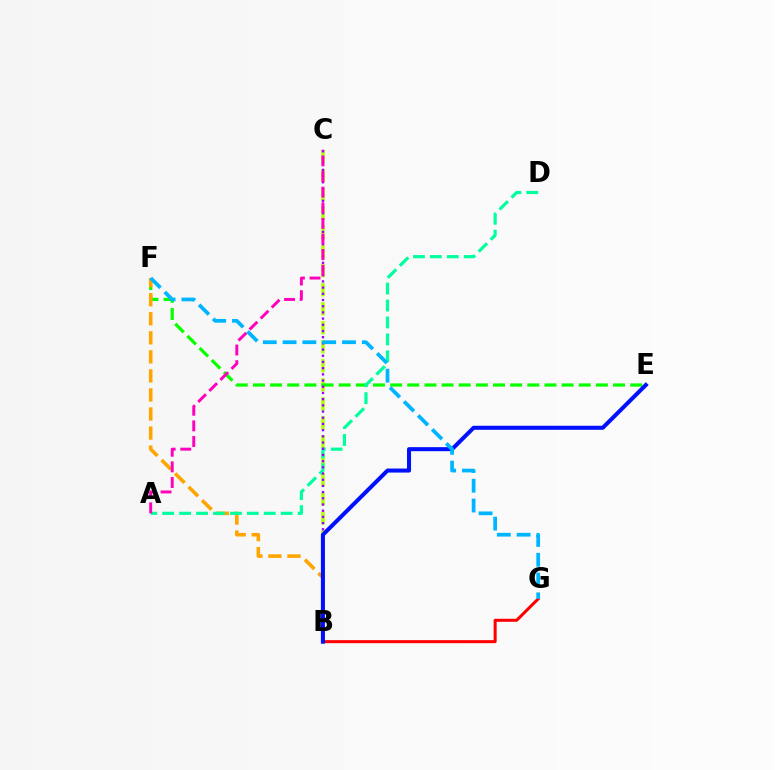{('B', 'C'): [{'color': '#b3ff00', 'line_style': 'dashed', 'thickness': 2.58}, {'color': '#9b00ff', 'line_style': 'dotted', 'thickness': 1.68}], ('E', 'F'): [{'color': '#08ff00', 'line_style': 'dashed', 'thickness': 2.33}], ('B', 'F'): [{'color': '#ffa500', 'line_style': 'dashed', 'thickness': 2.59}], ('A', 'D'): [{'color': '#00ff9d', 'line_style': 'dashed', 'thickness': 2.3}], ('B', 'G'): [{'color': '#ff0000', 'line_style': 'solid', 'thickness': 2.18}], ('B', 'E'): [{'color': '#0010ff', 'line_style': 'solid', 'thickness': 2.9}], ('F', 'G'): [{'color': '#00b5ff', 'line_style': 'dashed', 'thickness': 2.69}], ('A', 'C'): [{'color': '#ff00bd', 'line_style': 'dashed', 'thickness': 2.12}]}